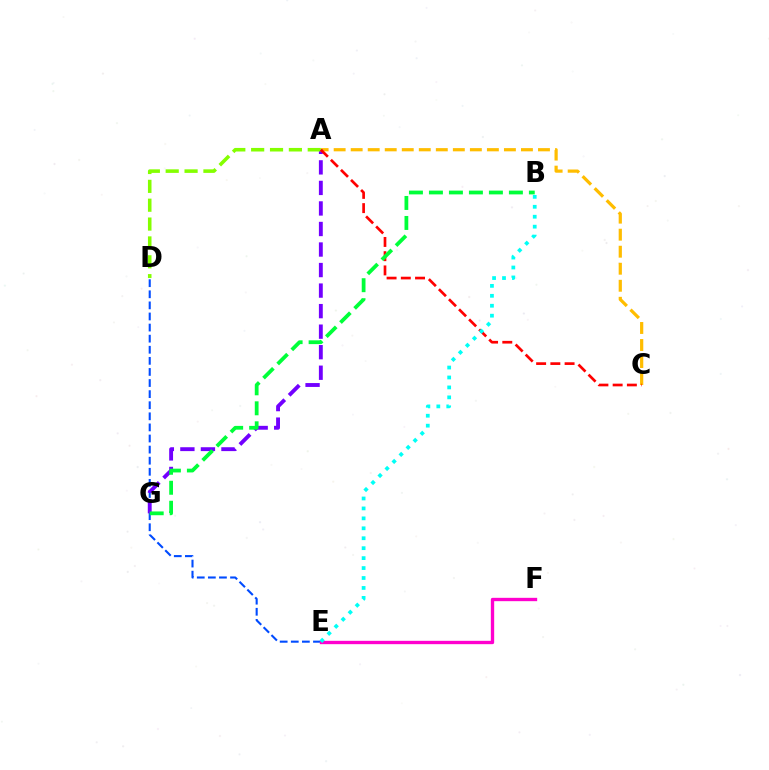{('A', 'C'): [{'color': '#ffbd00', 'line_style': 'dashed', 'thickness': 2.31}, {'color': '#ff0000', 'line_style': 'dashed', 'thickness': 1.93}], ('D', 'E'): [{'color': '#004bff', 'line_style': 'dashed', 'thickness': 1.51}], ('E', 'F'): [{'color': '#ff00cf', 'line_style': 'solid', 'thickness': 2.4}], ('A', 'G'): [{'color': '#7200ff', 'line_style': 'dashed', 'thickness': 2.79}], ('A', 'D'): [{'color': '#84ff00', 'line_style': 'dashed', 'thickness': 2.56}], ('B', 'G'): [{'color': '#00ff39', 'line_style': 'dashed', 'thickness': 2.72}], ('B', 'E'): [{'color': '#00fff6', 'line_style': 'dotted', 'thickness': 2.7}]}